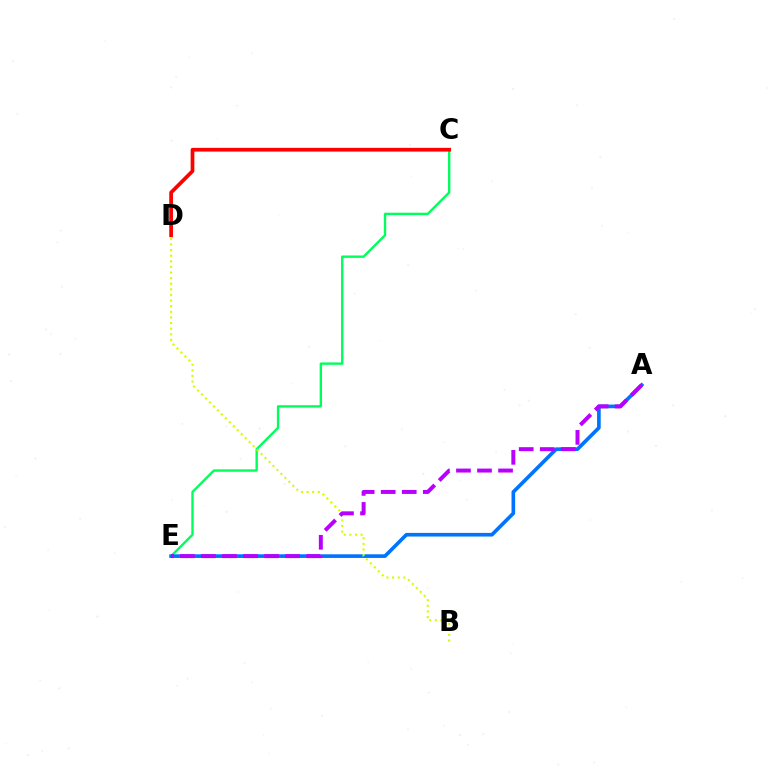{('C', 'E'): [{'color': '#00ff5c', 'line_style': 'solid', 'thickness': 1.72}], ('A', 'E'): [{'color': '#0074ff', 'line_style': 'solid', 'thickness': 2.63}, {'color': '#b900ff', 'line_style': 'dashed', 'thickness': 2.86}], ('B', 'D'): [{'color': '#d1ff00', 'line_style': 'dotted', 'thickness': 1.53}], ('C', 'D'): [{'color': '#ff0000', 'line_style': 'solid', 'thickness': 2.68}]}